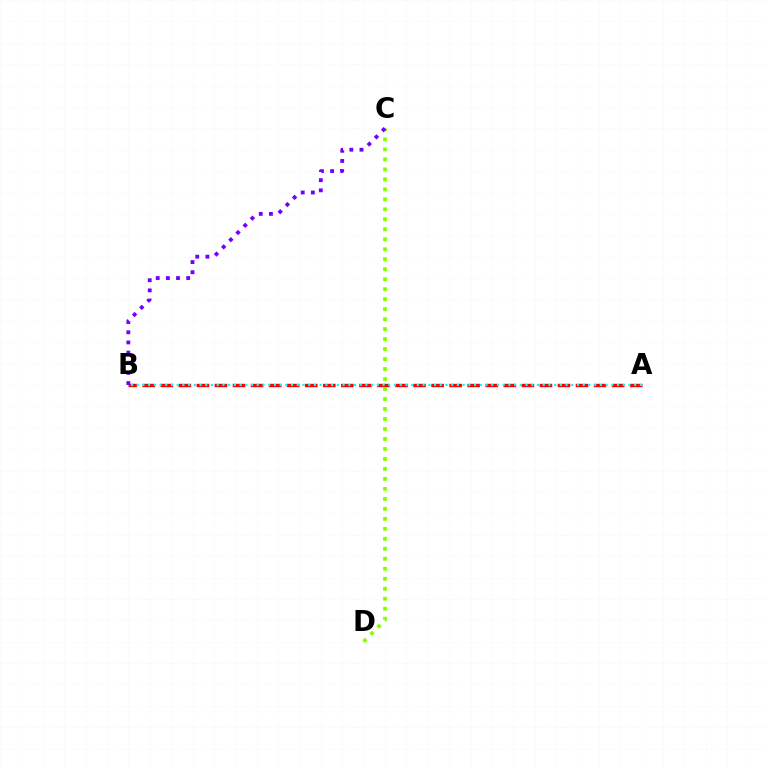{('A', 'B'): [{'color': '#ff0000', 'line_style': 'dashed', 'thickness': 2.45}, {'color': '#00fff6', 'line_style': 'dotted', 'thickness': 1.55}], ('C', 'D'): [{'color': '#84ff00', 'line_style': 'dotted', 'thickness': 2.71}], ('B', 'C'): [{'color': '#7200ff', 'line_style': 'dotted', 'thickness': 2.76}]}